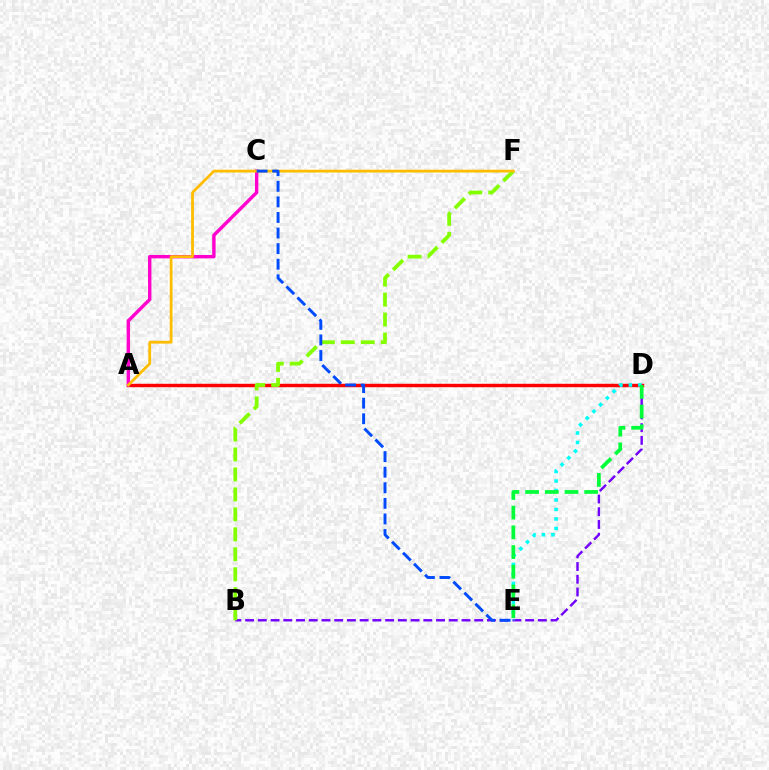{('B', 'D'): [{'color': '#7200ff', 'line_style': 'dashed', 'thickness': 1.73}], ('A', 'D'): [{'color': '#ff0000', 'line_style': 'solid', 'thickness': 2.46}], ('A', 'C'): [{'color': '#ff00cf', 'line_style': 'solid', 'thickness': 2.44}], ('D', 'E'): [{'color': '#00fff6', 'line_style': 'dotted', 'thickness': 2.58}, {'color': '#00ff39', 'line_style': 'dashed', 'thickness': 2.68}], ('B', 'F'): [{'color': '#84ff00', 'line_style': 'dashed', 'thickness': 2.71}], ('A', 'F'): [{'color': '#ffbd00', 'line_style': 'solid', 'thickness': 1.99}], ('C', 'E'): [{'color': '#004bff', 'line_style': 'dashed', 'thickness': 2.12}]}